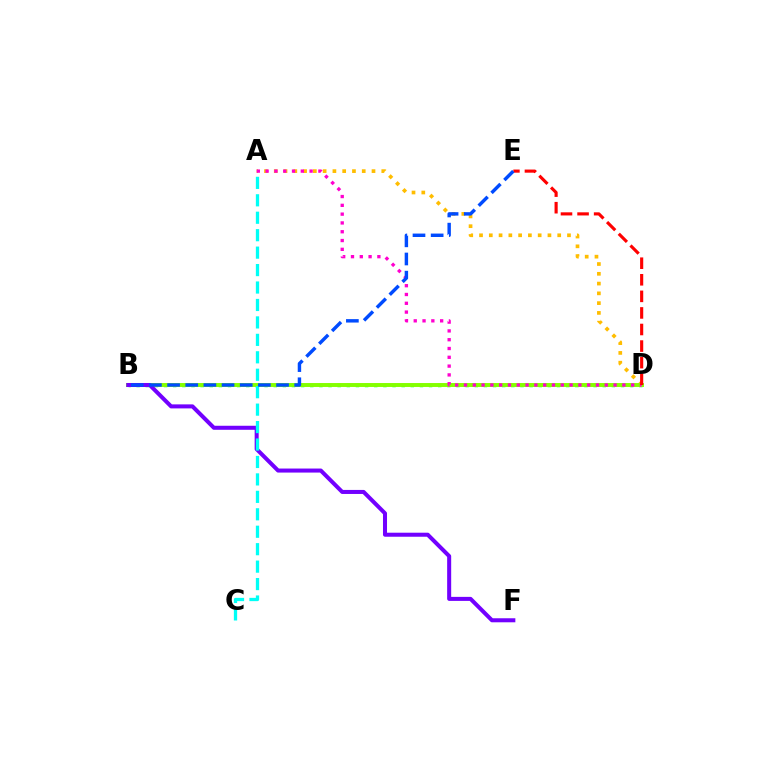{('B', 'D'): [{'color': '#00ff39', 'line_style': 'dotted', 'thickness': 2.48}, {'color': '#84ff00', 'line_style': 'solid', 'thickness': 2.83}], ('A', 'D'): [{'color': '#ffbd00', 'line_style': 'dotted', 'thickness': 2.66}, {'color': '#ff00cf', 'line_style': 'dotted', 'thickness': 2.39}], ('B', 'F'): [{'color': '#7200ff', 'line_style': 'solid', 'thickness': 2.9}], ('A', 'C'): [{'color': '#00fff6', 'line_style': 'dashed', 'thickness': 2.37}], ('D', 'E'): [{'color': '#ff0000', 'line_style': 'dashed', 'thickness': 2.25}], ('B', 'E'): [{'color': '#004bff', 'line_style': 'dashed', 'thickness': 2.47}]}